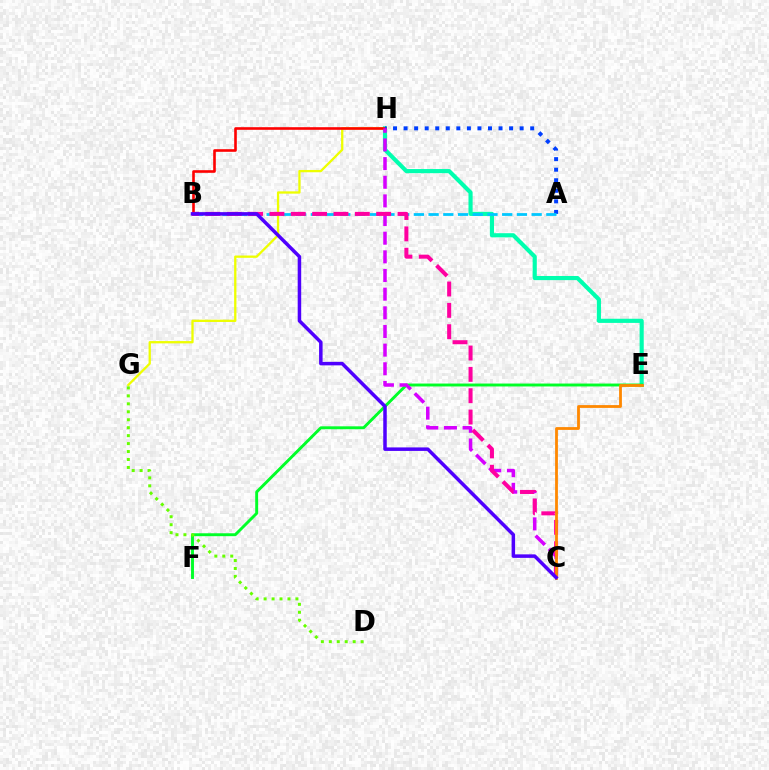{('G', 'H'): [{'color': '#eeff00', 'line_style': 'solid', 'thickness': 1.65}], ('E', 'H'): [{'color': '#00ffaf', 'line_style': 'solid', 'thickness': 2.98}], ('B', 'H'): [{'color': '#ff0000', 'line_style': 'solid', 'thickness': 1.88}], ('E', 'F'): [{'color': '#00ff27', 'line_style': 'solid', 'thickness': 2.1}], ('A', 'H'): [{'color': '#003fff', 'line_style': 'dotted', 'thickness': 2.87}], ('A', 'B'): [{'color': '#00c7ff', 'line_style': 'dashed', 'thickness': 2.0}], ('C', 'H'): [{'color': '#d600ff', 'line_style': 'dashed', 'thickness': 2.53}], ('B', 'C'): [{'color': '#ff00a0', 'line_style': 'dashed', 'thickness': 2.9}, {'color': '#4f00ff', 'line_style': 'solid', 'thickness': 2.52}], ('D', 'G'): [{'color': '#66ff00', 'line_style': 'dotted', 'thickness': 2.16}], ('C', 'E'): [{'color': '#ff8800', 'line_style': 'solid', 'thickness': 2.01}]}